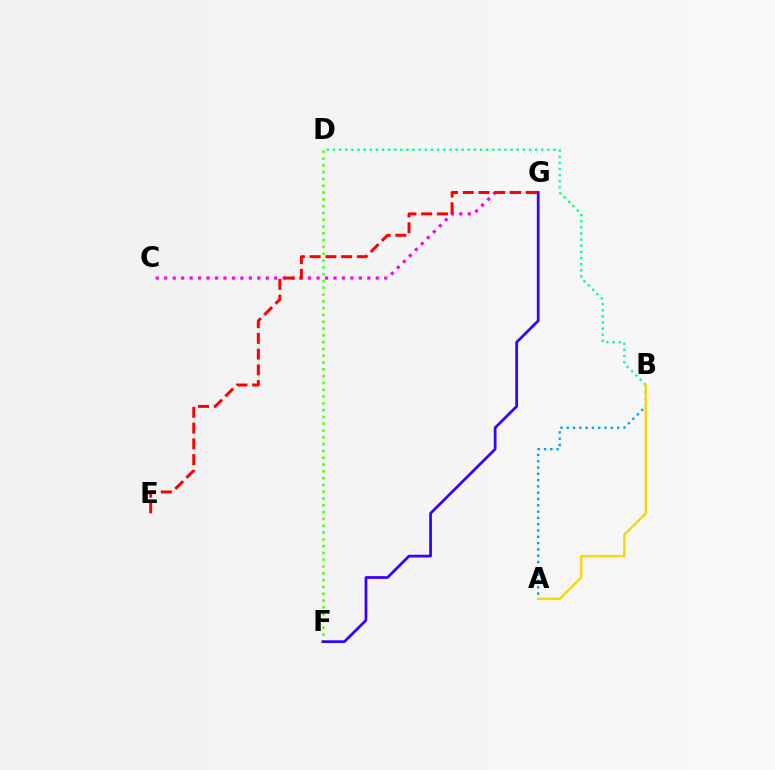{('C', 'G'): [{'color': '#ff00ed', 'line_style': 'dotted', 'thickness': 2.3}], ('D', 'F'): [{'color': '#4fff00', 'line_style': 'dotted', 'thickness': 1.85}], ('B', 'D'): [{'color': '#00ff86', 'line_style': 'dotted', 'thickness': 1.66}], ('F', 'G'): [{'color': '#3700ff', 'line_style': 'solid', 'thickness': 1.98}], ('A', 'B'): [{'color': '#009eff', 'line_style': 'dotted', 'thickness': 1.71}, {'color': '#ffd500', 'line_style': 'solid', 'thickness': 1.71}], ('E', 'G'): [{'color': '#ff0000', 'line_style': 'dashed', 'thickness': 2.14}]}